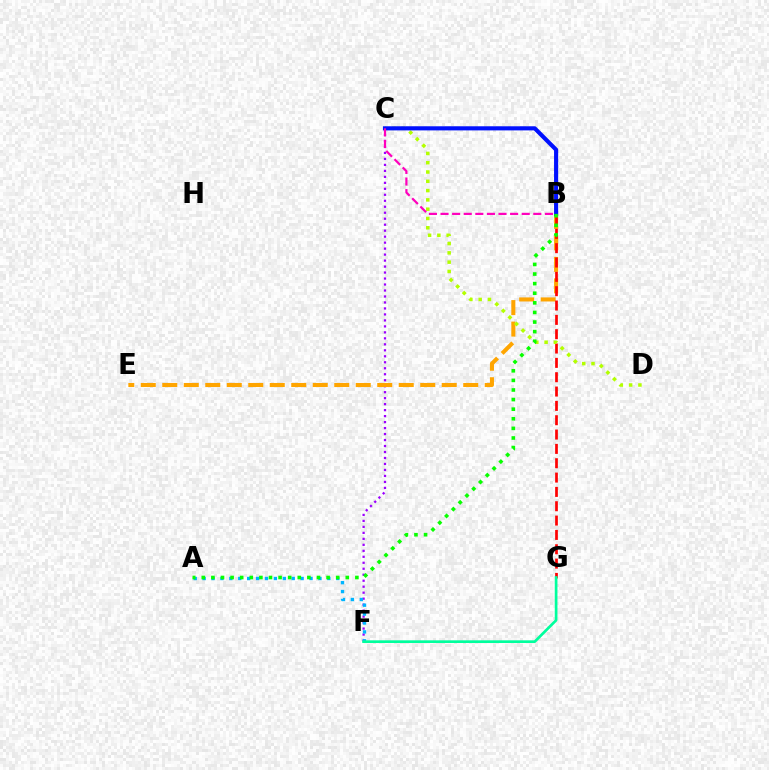{('C', 'F'): [{'color': '#9b00ff', 'line_style': 'dotted', 'thickness': 1.63}], ('B', 'E'): [{'color': '#ffa500', 'line_style': 'dashed', 'thickness': 2.92}], ('B', 'G'): [{'color': '#ff0000', 'line_style': 'dashed', 'thickness': 1.95}], ('C', 'D'): [{'color': '#b3ff00', 'line_style': 'dotted', 'thickness': 2.53}], ('B', 'C'): [{'color': '#0010ff', 'line_style': 'solid', 'thickness': 2.97}, {'color': '#ff00bd', 'line_style': 'dashed', 'thickness': 1.58}], ('A', 'F'): [{'color': '#00b5ff', 'line_style': 'dotted', 'thickness': 2.42}], ('A', 'B'): [{'color': '#08ff00', 'line_style': 'dotted', 'thickness': 2.61}], ('F', 'G'): [{'color': '#00ff9d', 'line_style': 'solid', 'thickness': 1.93}]}